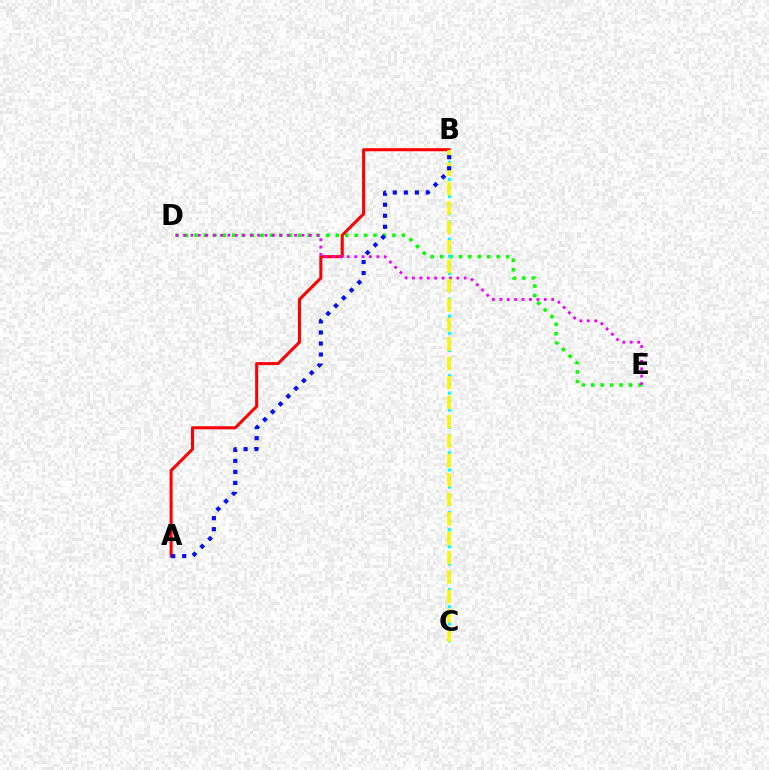{('D', 'E'): [{'color': '#08ff00', 'line_style': 'dotted', 'thickness': 2.56}, {'color': '#ee00ff', 'line_style': 'dotted', 'thickness': 2.01}], ('A', 'B'): [{'color': '#ff0000', 'line_style': 'solid', 'thickness': 2.2}, {'color': '#0010ff', 'line_style': 'dotted', 'thickness': 2.99}], ('B', 'C'): [{'color': '#00fff6', 'line_style': 'dotted', 'thickness': 2.32}, {'color': '#fcf500', 'line_style': 'dashed', 'thickness': 2.64}]}